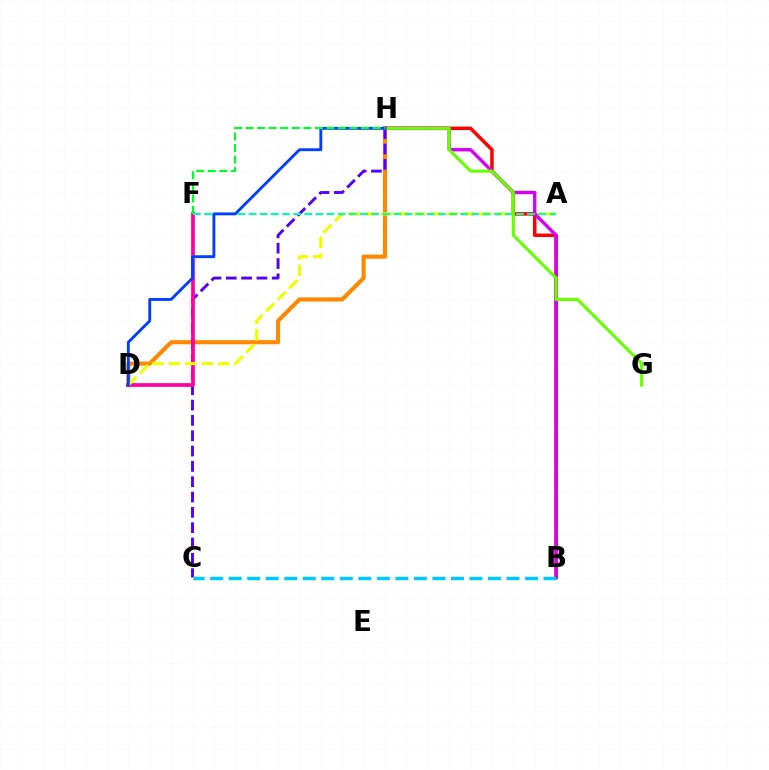{('D', 'H'): [{'color': '#ff8800', 'line_style': 'solid', 'thickness': 2.95}, {'color': '#003fff', 'line_style': 'solid', 'thickness': 2.06}], ('C', 'H'): [{'color': '#4f00ff', 'line_style': 'dashed', 'thickness': 2.08}], ('D', 'F'): [{'color': '#ff00a0', 'line_style': 'solid', 'thickness': 2.68}], ('A', 'D'): [{'color': '#eeff00', 'line_style': 'dashed', 'thickness': 2.23}], ('B', 'H'): [{'color': '#ff0000', 'line_style': 'solid', 'thickness': 2.52}, {'color': '#d600ff', 'line_style': 'solid', 'thickness': 2.42}], ('A', 'F'): [{'color': '#00ffaf', 'line_style': 'dashed', 'thickness': 1.51}], ('G', 'H'): [{'color': '#66ff00', 'line_style': 'solid', 'thickness': 2.23}], ('F', 'H'): [{'color': '#00ff27', 'line_style': 'dashed', 'thickness': 1.57}], ('B', 'C'): [{'color': '#00c7ff', 'line_style': 'dashed', 'thickness': 2.52}]}